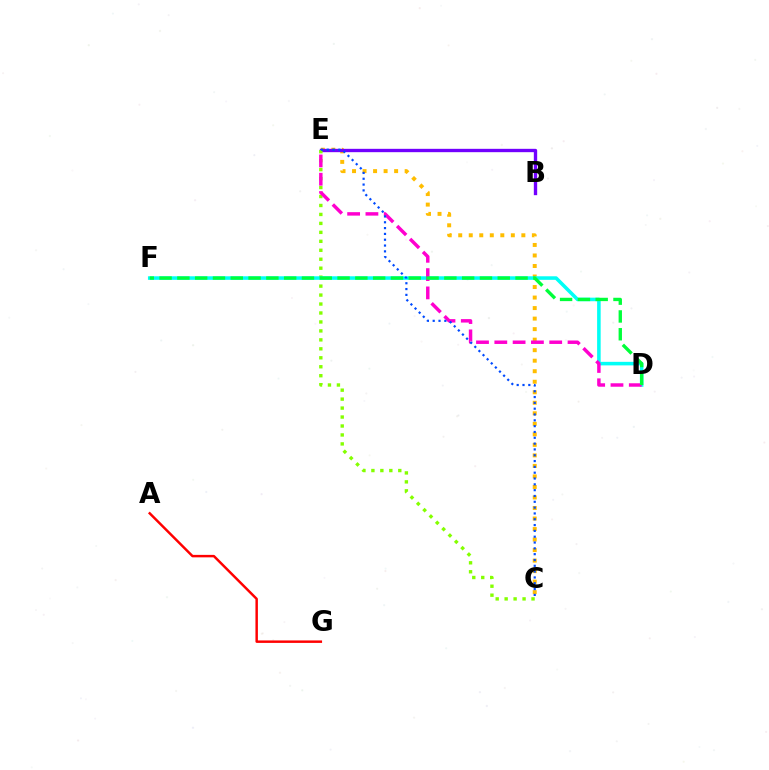{('C', 'E'): [{'color': '#ffbd00', 'line_style': 'dotted', 'thickness': 2.86}, {'color': '#84ff00', 'line_style': 'dotted', 'thickness': 2.43}, {'color': '#004bff', 'line_style': 'dotted', 'thickness': 1.58}], ('B', 'E'): [{'color': '#7200ff', 'line_style': 'solid', 'thickness': 2.41}], ('D', 'F'): [{'color': '#00fff6', 'line_style': 'solid', 'thickness': 2.56}, {'color': '#00ff39', 'line_style': 'dashed', 'thickness': 2.42}], ('A', 'G'): [{'color': '#ff0000', 'line_style': 'solid', 'thickness': 1.77}], ('D', 'E'): [{'color': '#ff00cf', 'line_style': 'dashed', 'thickness': 2.49}]}